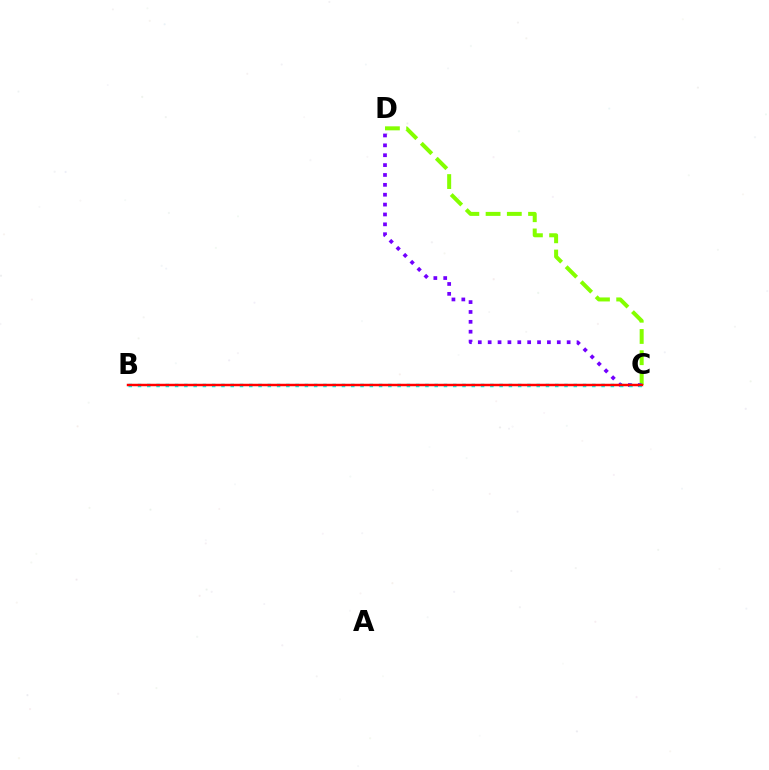{('C', 'D'): [{'color': '#84ff00', 'line_style': 'dashed', 'thickness': 2.88}, {'color': '#7200ff', 'line_style': 'dotted', 'thickness': 2.68}], ('B', 'C'): [{'color': '#00fff6', 'line_style': 'dotted', 'thickness': 2.52}, {'color': '#ff0000', 'line_style': 'solid', 'thickness': 1.77}]}